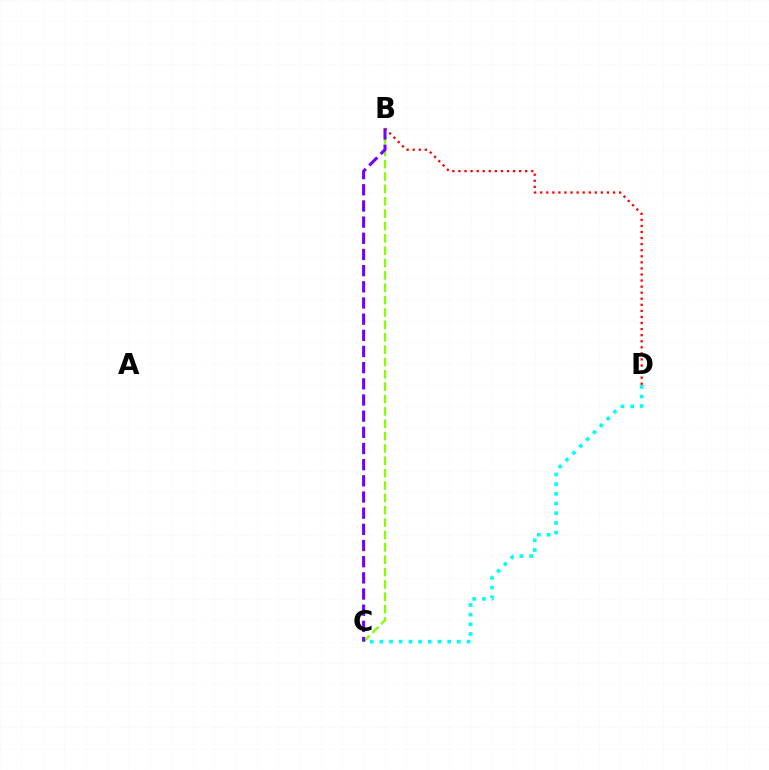{('B', 'D'): [{'color': '#ff0000', 'line_style': 'dotted', 'thickness': 1.65}], ('B', 'C'): [{'color': '#84ff00', 'line_style': 'dashed', 'thickness': 1.68}, {'color': '#7200ff', 'line_style': 'dashed', 'thickness': 2.2}], ('C', 'D'): [{'color': '#00fff6', 'line_style': 'dotted', 'thickness': 2.63}]}